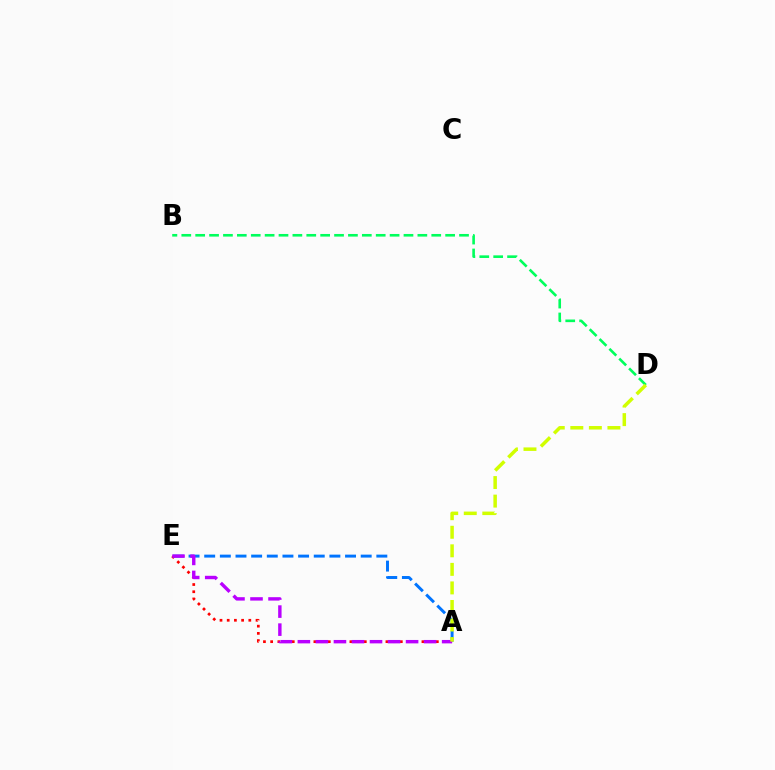{('A', 'E'): [{'color': '#ff0000', 'line_style': 'dotted', 'thickness': 1.96}, {'color': '#0074ff', 'line_style': 'dashed', 'thickness': 2.13}, {'color': '#b900ff', 'line_style': 'dashed', 'thickness': 2.45}], ('B', 'D'): [{'color': '#00ff5c', 'line_style': 'dashed', 'thickness': 1.89}], ('A', 'D'): [{'color': '#d1ff00', 'line_style': 'dashed', 'thickness': 2.52}]}